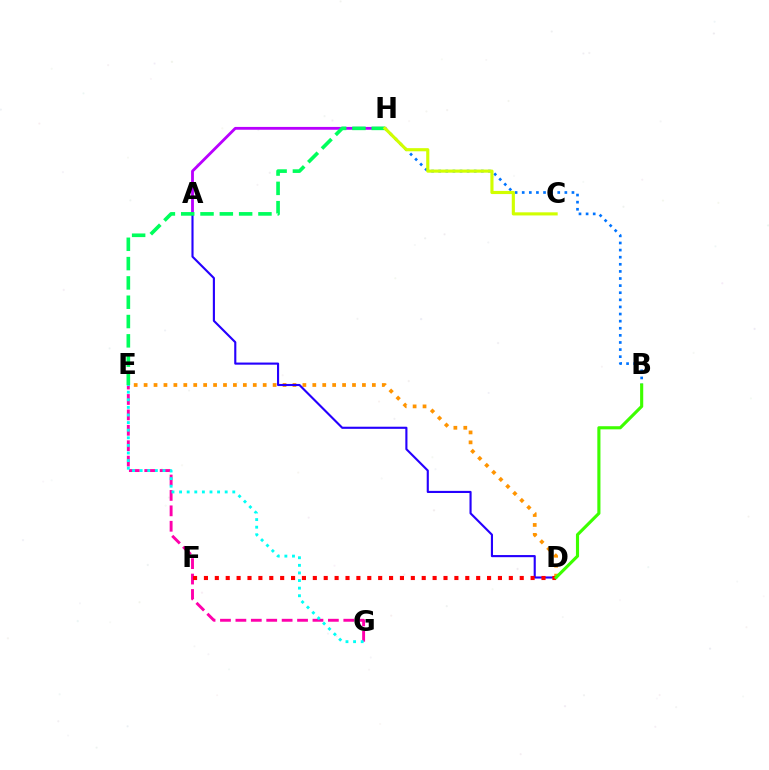{('B', 'H'): [{'color': '#0074ff', 'line_style': 'dotted', 'thickness': 1.93}], ('A', 'H'): [{'color': '#b900ff', 'line_style': 'solid', 'thickness': 2.03}], ('D', 'E'): [{'color': '#ff9400', 'line_style': 'dotted', 'thickness': 2.7}], ('A', 'D'): [{'color': '#2500ff', 'line_style': 'solid', 'thickness': 1.53}], ('E', 'G'): [{'color': '#ff00ac', 'line_style': 'dashed', 'thickness': 2.09}, {'color': '#00fff6', 'line_style': 'dotted', 'thickness': 2.06}], ('E', 'H'): [{'color': '#00ff5c', 'line_style': 'dashed', 'thickness': 2.62}], ('D', 'F'): [{'color': '#ff0000', 'line_style': 'dotted', 'thickness': 2.96}], ('C', 'H'): [{'color': '#d1ff00', 'line_style': 'solid', 'thickness': 2.26}], ('B', 'D'): [{'color': '#3dff00', 'line_style': 'solid', 'thickness': 2.25}]}